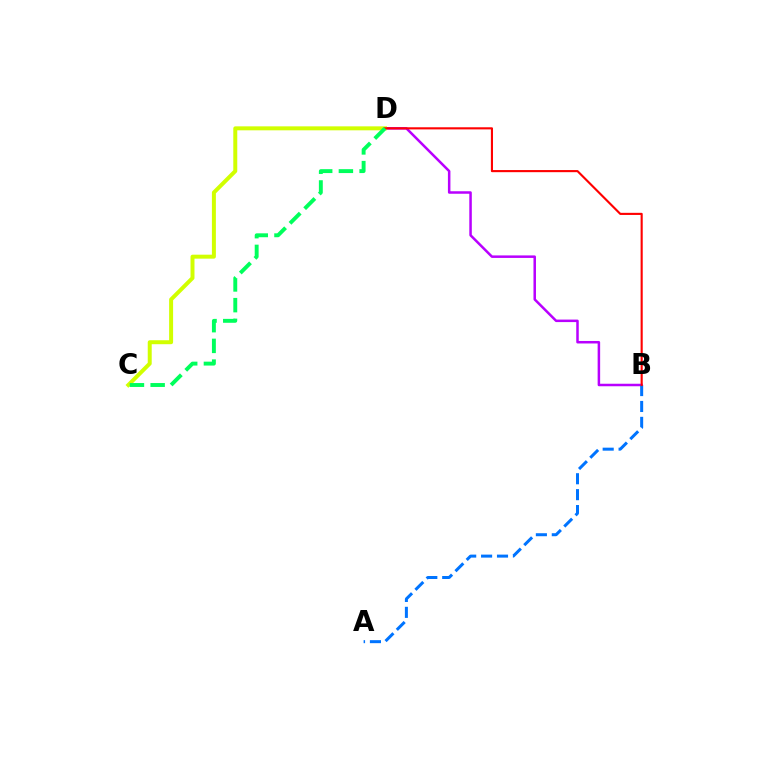{('B', 'D'): [{'color': '#b900ff', 'line_style': 'solid', 'thickness': 1.81}, {'color': '#ff0000', 'line_style': 'solid', 'thickness': 1.53}], ('A', 'B'): [{'color': '#0074ff', 'line_style': 'dashed', 'thickness': 2.16}], ('C', 'D'): [{'color': '#d1ff00', 'line_style': 'solid', 'thickness': 2.86}, {'color': '#00ff5c', 'line_style': 'dashed', 'thickness': 2.81}]}